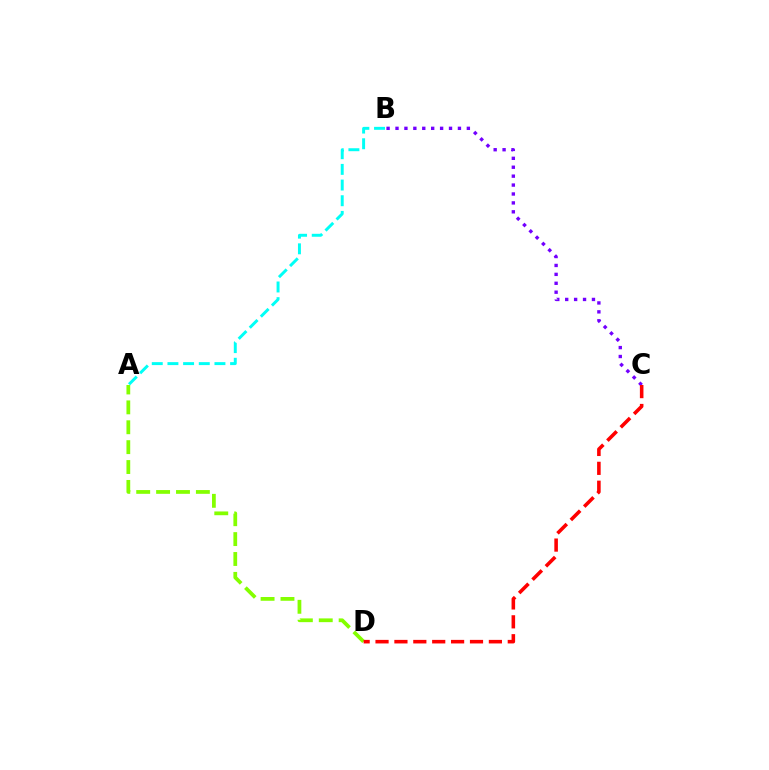{('A', 'B'): [{'color': '#00fff6', 'line_style': 'dashed', 'thickness': 2.13}], ('A', 'D'): [{'color': '#84ff00', 'line_style': 'dashed', 'thickness': 2.7}], ('B', 'C'): [{'color': '#7200ff', 'line_style': 'dotted', 'thickness': 2.42}], ('C', 'D'): [{'color': '#ff0000', 'line_style': 'dashed', 'thickness': 2.57}]}